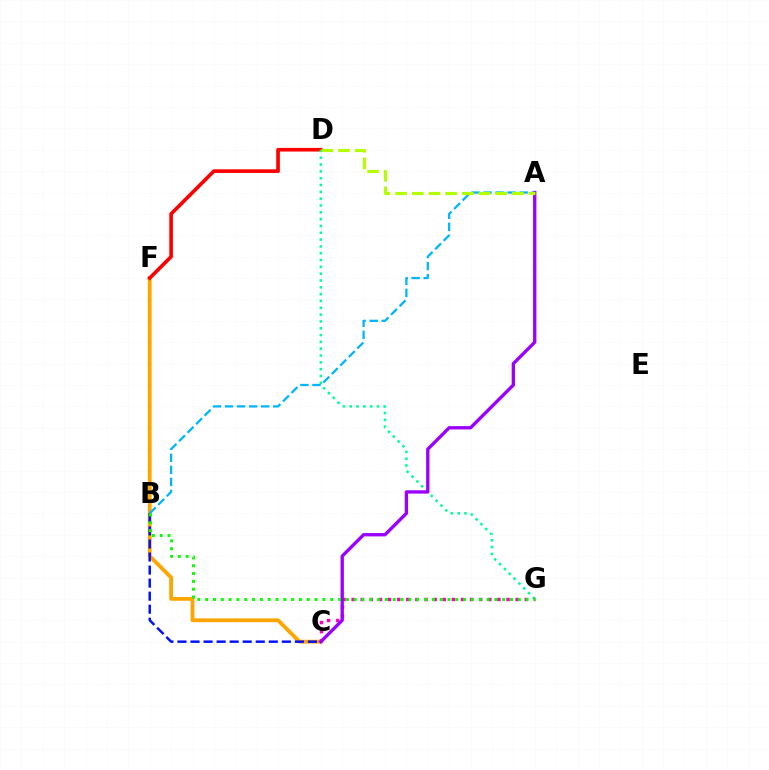{('C', 'F'): [{'color': '#ffa500', 'line_style': 'solid', 'thickness': 2.75}], ('D', 'F'): [{'color': '#ff0000', 'line_style': 'solid', 'thickness': 2.62}], ('B', 'C'): [{'color': '#0010ff', 'line_style': 'dashed', 'thickness': 1.77}], ('D', 'G'): [{'color': '#00ff9d', 'line_style': 'dotted', 'thickness': 1.85}], ('C', 'G'): [{'color': '#ff00bd', 'line_style': 'dotted', 'thickness': 2.48}], ('A', 'C'): [{'color': '#9b00ff', 'line_style': 'solid', 'thickness': 2.39}], ('A', 'B'): [{'color': '#00b5ff', 'line_style': 'dashed', 'thickness': 1.64}], ('A', 'D'): [{'color': '#b3ff00', 'line_style': 'dashed', 'thickness': 2.27}], ('B', 'G'): [{'color': '#08ff00', 'line_style': 'dotted', 'thickness': 2.12}]}